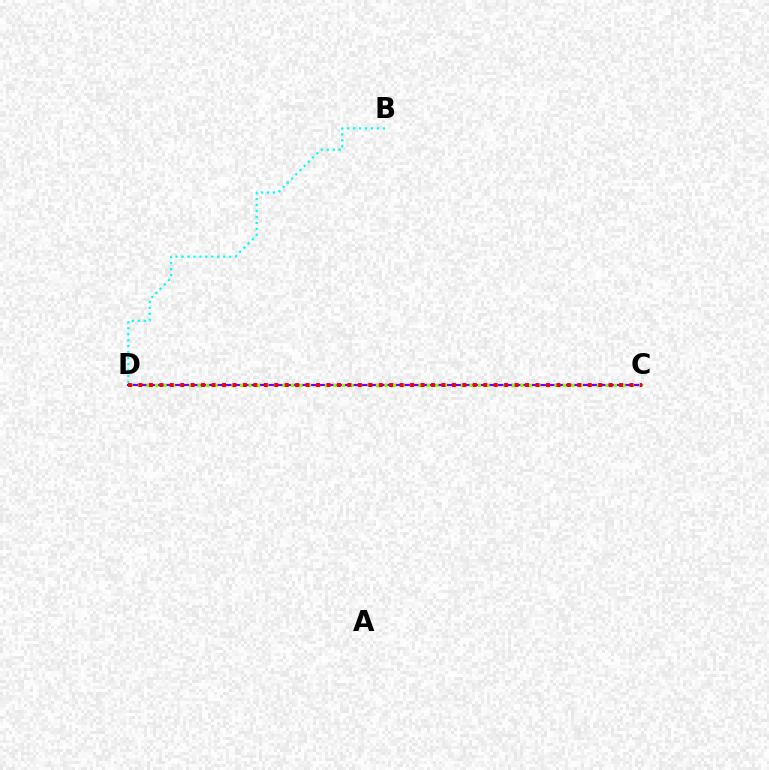{('C', 'D'): [{'color': '#7200ff', 'line_style': 'solid', 'thickness': 1.61}, {'color': '#84ff00', 'line_style': 'dotted', 'thickness': 2.31}, {'color': '#ff0000', 'line_style': 'dotted', 'thickness': 2.84}], ('B', 'D'): [{'color': '#00fff6', 'line_style': 'dotted', 'thickness': 1.62}]}